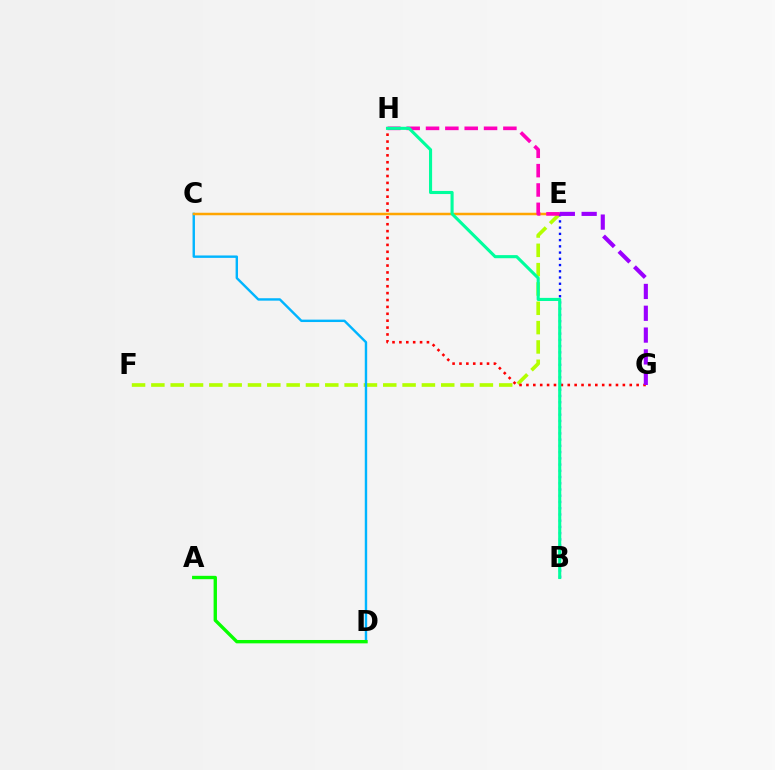{('E', 'F'): [{'color': '#b3ff00', 'line_style': 'dashed', 'thickness': 2.63}], ('C', 'D'): [{'color': '#00b5ff', 'line_style': 'solid', 'thickness': 1.73}], ('G', 'H'): [{'color': '#ff0000', 'line_style': 'dotted', 'thickness': 1.87}], ('C', 'E'): [{'color': '#ffa500', 'line_style': 'solid', 'thickness': 1.8}], ('B', 'E'): [{'color': '#0010ff', 'line_style': 'dotted', 'thickness': 1.69}], ('A', 'D'): [{'color': '#08ff00', 'line_style': 'solid', 'thickness': 2.42}], ('E', 'H'): [{'color': '#ff00bd', 'line_style': 'dashed', 'thickness': 2.63}], ('E', 'G'): [{'color': '#9b00ff', 'line_style': 'dashed', 'thickness': 2.96}], ('B', 'H'): [{'color': '#00ff9d', 'line_style': 'solid', 'thickness': 2.23}]}